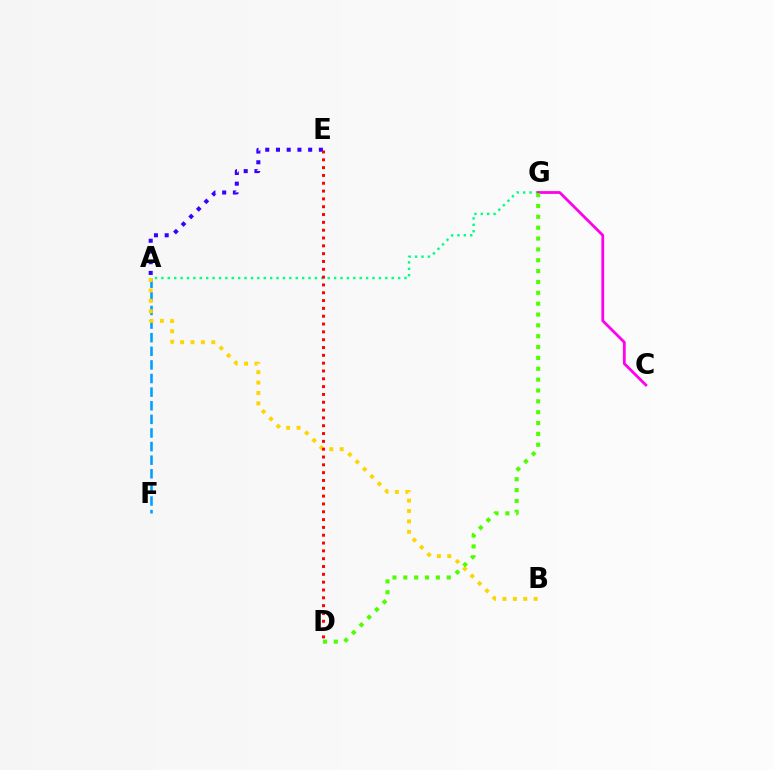{('A', 'F'): [{'color': '#009eff', 'line_style': 'dashed', 'thickness': 1.85}], ('A', 'G'): [{'color': '#00ff86', 'line_style': 'dotted', 'thickness': 1.74}], ('A', 'B'): [{'color': '#ffd500', 'line_style': 'dotted', 'thickness': 2.83}], ('A', 'E'): [{'color': '#3700ff', 'line_style': 'dotted', 'thickness': 2.92}], ('D', 'E'): [{'color': '#ff0000', 'line_style': 'dotted', 'thickness': 2.13}], ('C', 'G'): [{'color': '#ff00ed', 'line_style': 'solid', 'thickness': 2.01}], ('D', 'G'): [{'color': '#4fff00', 'line_style': 'dotted', 'thickness': 2.95}]}